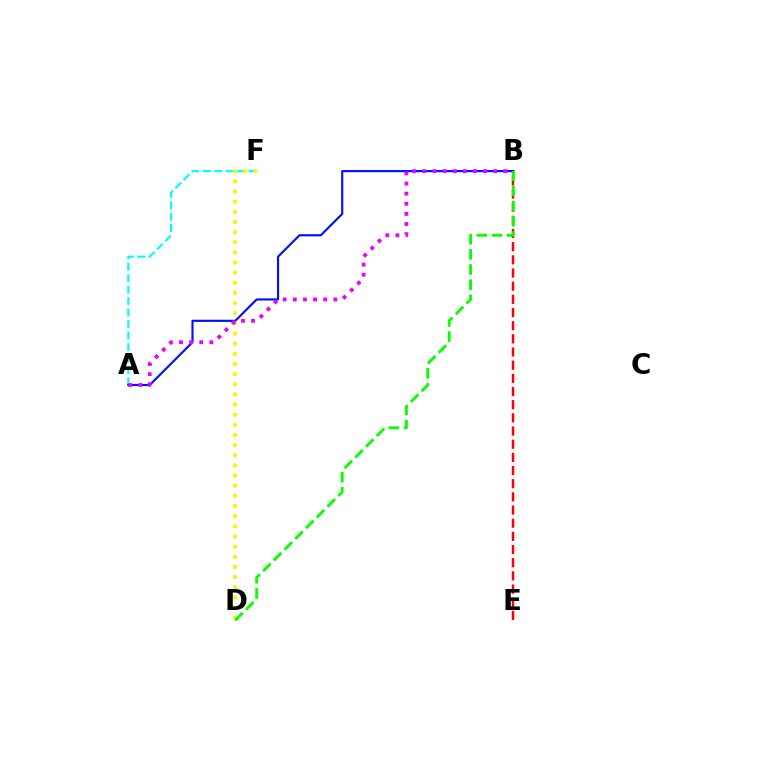{('A', 'F'): [{'color': '#00fff6', 'line_style': 'dashed', 'thickness': 1.56}], ('A', 'B'): [{'color': '#0010ff', 'line_style': 'solid', 'thickness': 1.55}, {'color': '#ee00ff', 'line_style': 'dotted', 'thickness': 2.75}], ('D', 'F'): [{'color': '#fcf500', 'line_style': 'dotted', 'thickness': 2.76}], ('B', 'E'): [{'color': '#ff0000', 'line_style': 'dashed', 'thickness': 1.79}], ('B', 'D'): [{'color': '#08ff00', 'line_style': 'dashed', 'thickness': 2.06}]}